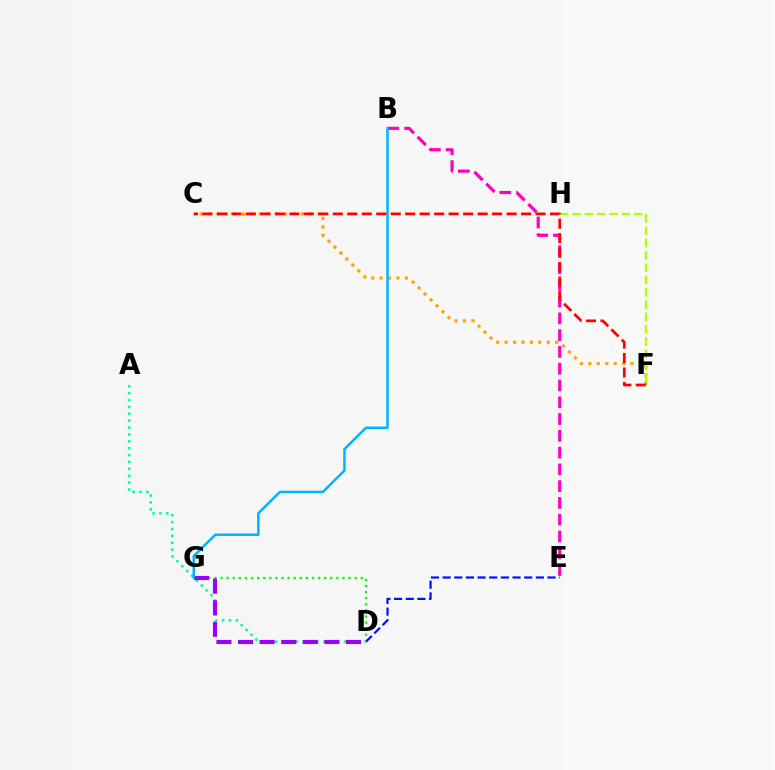{('D', 'G'): [{'color': '#08ff00', 'line_style': 'dotted', 'thickness': 1.66}, {'color': '#9b00ff', 'line_style': 'dashed', 'thickness': 2.93}], ('D', 'E'): [{'color': '#0010ff', 'line_style': 'dashed', 'thickness': 1.58}], ('B', 'E'): [{'color': '#ff00bd', 'line_style': 'dashed', 'thickness': 2.28}], ('A', 'D'): [{'color': '#00ff9d', 'line_style': 'dotted', 'thickness': 1.87}], ('C', 'F'): [{'color': '#ffa500', 'line_style': 'dotted', 'thickness': 2.29}, {'color': '#ff0000', 'line_style': 'dashed', 'thickness': 1.97}], ('F', 'H'): [{'color': '#b3ff00', 'line_style': 'dashed', 'thickness': 1.67}], ('B', 'G'): [{'color': '#00b5ff', 'line_style': 'solid', 'thickness': 1.8}]}